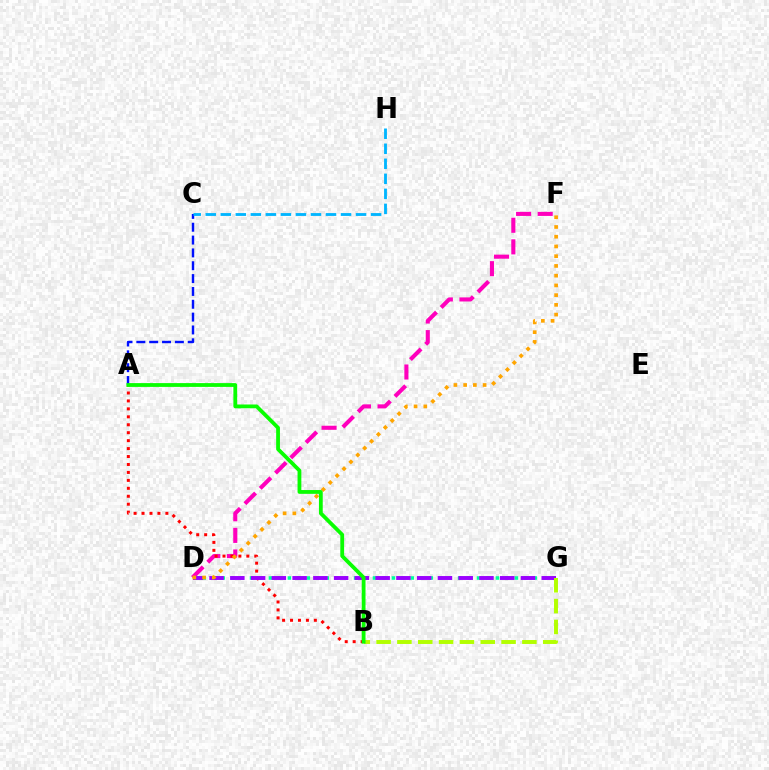{('A', 'C'): [{'color': '#0010ff', 'line_style': 'dashed', 'thickness': 1.74}], ('D', 'F'): [{'color': '#ff00bd', 'line_style': 'dashed', 'thickness': 2.94}, {'color': '#ffa500', 'line_style': 'dotted', 'thickness': 2.65}], ('C', 'H'): [{'color': '#00b5ff', 'line_style': 'dashed', 'thickness': 2.04}], ('A', 'B'): [{'color': '#ff0000', 'line_style': 'dotted', 'thickness': 2.16}, {'color': '#08ff00', 'line_style': 'solid', 'thickness': 2.73}], ('D', 'G'): [{'color': '#00ff9d', 'line_style': 'dotted', 'thickness': 2.57}, {'color': '#9b00ff', 'line_style': 'dashed', 'thickness': 2.82}], ('B', 'G'): [{'color': '#b3ff00', 'line_style': 'dashed', 'thickness': 2.83}]}